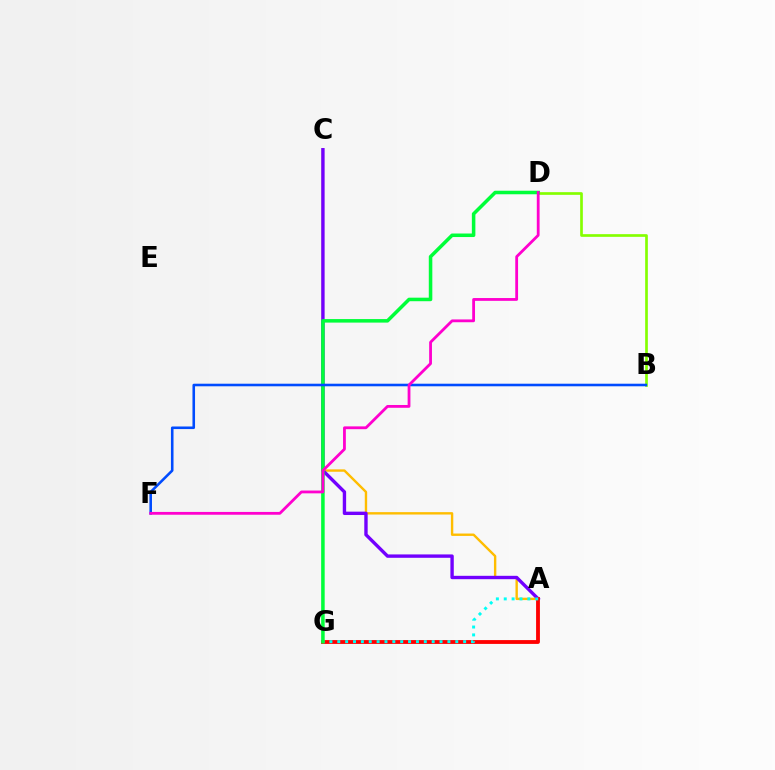{('B', 'D'): [{'color': '#84ff00', 'line_style': 'solid', 'thickness': 1.93}], ('A', 'C'): [{'color': '#ffbd00', 'line_style': 'solid', 'thickness': 1.72}, {'color': '#7200ff', 'line_style': 'solid', 'thickness': 2.43}], ('A', 'G'): [{'color': '#ff0000', 'line_style': 'solid', 'thickness': 2.76}, {'color': '#00fff6', 'line_style': 'dotted', 'thickness': 2.14}], ('D', 'G'): [{'color': '#00ff39', 'line_style': 'solid', 'thickness': 2.54}], ('B', 'F'): [{'color': '#004bff', 'line_style': 'solid', 'thickness': 1.86}], ('D', 'F'): [{'color': '#ff00cf', 'line_style': 'solid', 'thickness': 2.02}]}